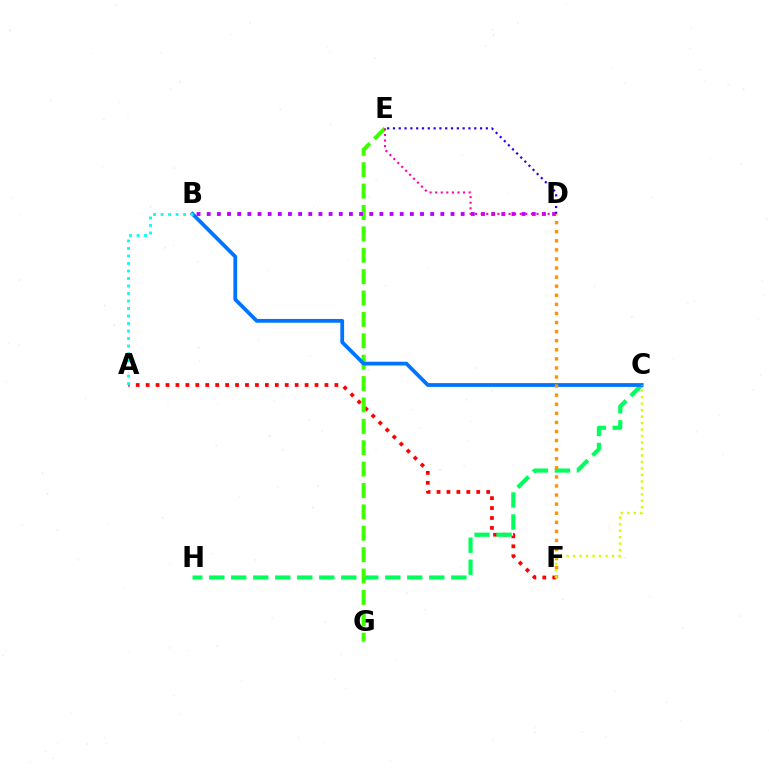{('A', 'F'): [{'color': '#ff0000', 'line_style': 'dotted', 'thickness': 2.7}], ('C', 'H'): [{'color': '#00ff5c', 'line_style': 'dashed', 'thickness': 2.99}], ('E', 'G'): [{'color': '#3dff00', 'line_style': 'dashed', 'thickness': 2.91}], ('B', 'C'): [{'color': '#0074ff', 'line_style': 'solid', 'thickness': 2.71}], ('B', 'D'): [{'color': '#b900ff', 'line_style': 'dotted', 'thickness': 2.76}], ('D', 'F'): [{'color': '#ff9400', 'line_style': 'dotted', 'thickness': 2.47}], ('D', 'E'): [{'color': '#2500ff', 'line_style': 'dotted', 'thickness': 1.58}, {'color': '#ff00ac', 'line_style': 'dotted', 'thickness': 1.52}], ('C', 'F'): [{'color': '#d1ff00', 'line_style': 'dotted', 'thickness': 1.76}], ('A', 'B'): [{'color': '#00fff6', 'line_style': 'dotted', 'thickness': 2.04}]}